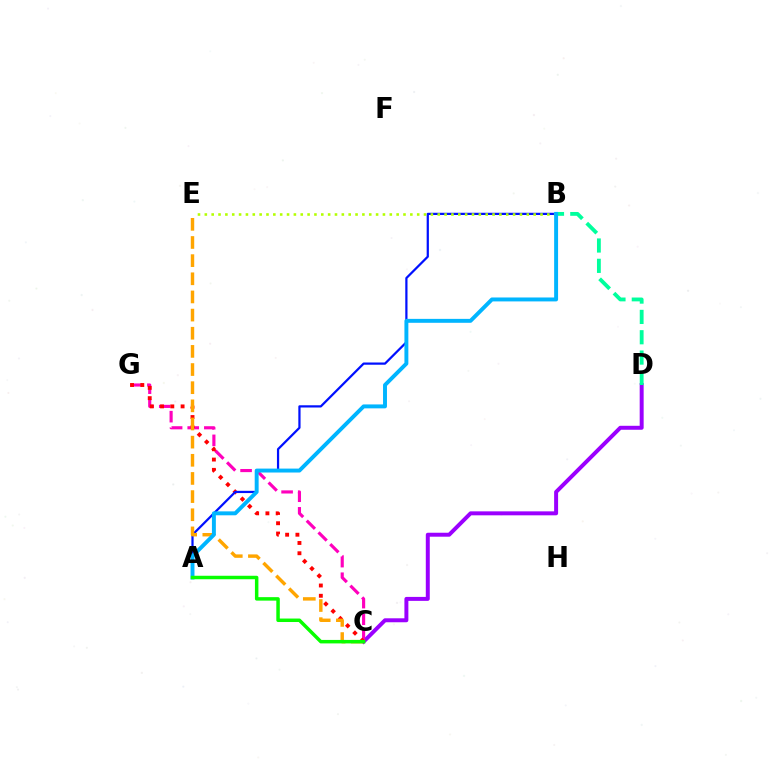{('C', 'D'): [{'color': '#9b00ff', 'line_style': 'solid', 'thickness': 2.85}], ('C', 'G'): [{'color': '#ff00bd', 'line_style': 'dashed', 'thickness': 2.26}, {'color': '#ff0000', 'line_style': 'dotted', 'thickness': 2.79}], ('A', 'B'): [{'color': '#0010ff', 'line_style': 'solid', 'thickness': 1.61}, {'color': '#00b5ff', 'line_style': 'solid', 'thickness': 2.83}], ('B', 'D'): [{'color': '#00ff9d', 'line_style': 'dashed', 'thickness': 2.76}], ('C', 'E'): [{'color': '#ffa500', 'line_style': 'dashed', 'thickness': 2.47}], ('B', 'E'): [{'color': '#b3ff00', 'line_style': 'dotted', 'thickness': 1.86}], ('A', 'C'): [{'color': '#08ff00', 'line_style': 'solid', 'thickness': 2.5}]}